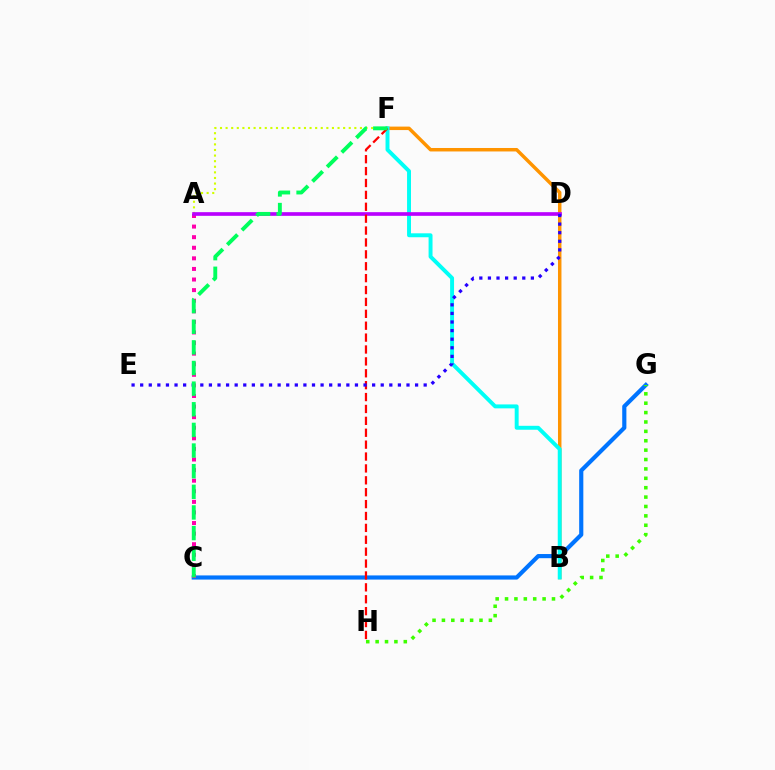{('C', 'G'): [{'color': '#0074ff', 'line_style': 'solid', 'thickness': 2.99}], ('G', 'H'): [{'color': '#3dff00', 'line_style': 'dotted', 'thickness': 2.55}], ('A', 'C'): [{'color': '#ff00ac', 'line_style': 'dotted', 'thickness': 2.88}], ('A', 'F'): [{'color': '#d1ff00', 'line_style': 'dotted', 'thickness': 1.52}], ('B', 'F'): [{'color': '#ff9400', 'line_style': 'solid', 'thickness': 2.5}, {'color': '#00fff6', 'line_style': 'solid', 'thickness': 2.83}], ('A', 'D'): [{'color': '#b900ff', 'line_style': 'solid', 'thickness': 2.64}], ('F', 'H'): [{'color': '#ff0000', 'line_style': 'dashed', 'thickness': 1.62}], ('D', 'E'): [{'color': '#2500ff', 'line_style': 'dotted', 'thickness': 2.33}], ('C', 'F'): [{'color': '#00ff5c', 'line_style': 'dashed', 'thickness': 2.8}]}